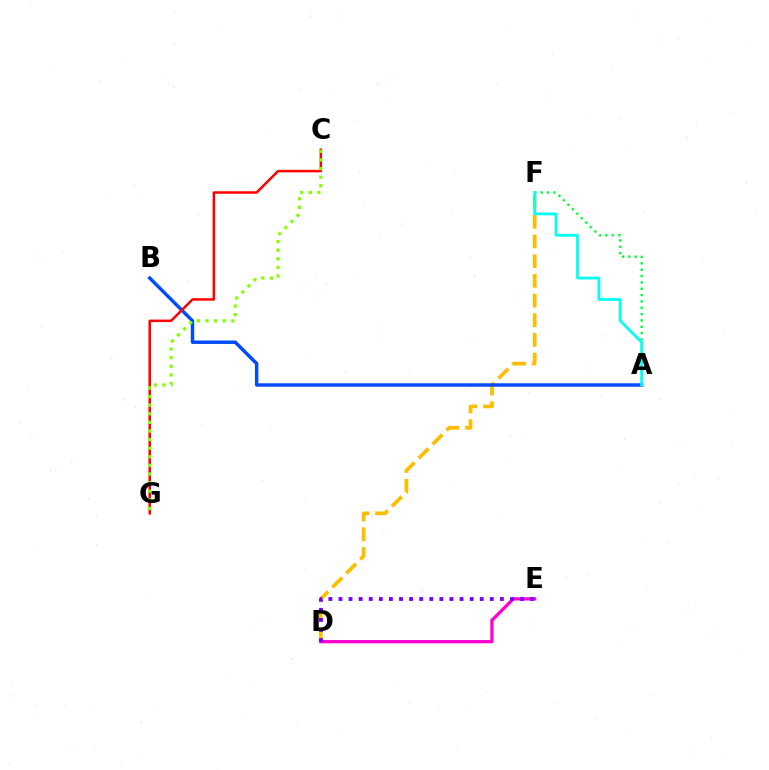{('D', 'F'): [{'color': '#ffbd00', 'line_style': 'dashed', 'thickness': 2.68}], ('A', 'F'): [{'color': '#00ff39', 'line_style': 'dotted', 'thickness': 1.72}, {'color': '#00fff6', 'line_style': 'solid', 'thickness': 2.0}], ('A', 'B'): [{'color': '#004bff', 'line_style': 'solid', 'thickness': 2.47}], ('D', 'E'): [{'color': '#ff00cf', 'line_style': 'solid', 'thickness': 2.34}, {'color': '#7200ff', 'line_style': 'dotted', 'thickness': 2.74}], ('C', 'G'): [{'color': '#ff0000', 'line_style': 'solid', 'thickness': 1.79}, {'color': '#84ff00', 'line_style': 'dotted', 'thickness': 2.34}]}